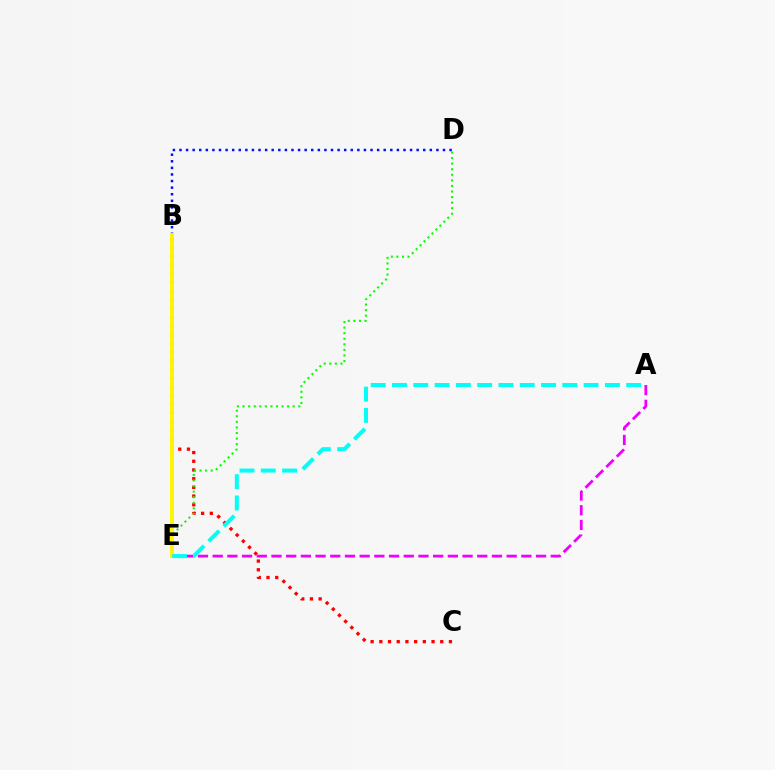{('B', 'D'): [{'color': '#0010ff', 'line_style': 'dotted', 'thickness': 1.79}], ('B', 'C'): [{'color': '#ff0000', 'line_style': 'dotted', 'thickness': 2.36}], ('A', 'E'): [{'color': '#ee00ff', 'line_style': 'dashed', 'thickness': 2.0}, {'color': '#00fff6', 'line_style': 'dashed', 'thickness': 2.89}], ('D', 'E'): [{'color': '#08ff00', 'line_style': 'dotted', 'thickness': 1.51}], ('B', 'E'): [{'color': '#fcf500', 'line_style': 'solid', 'thickness': 2.8}]}